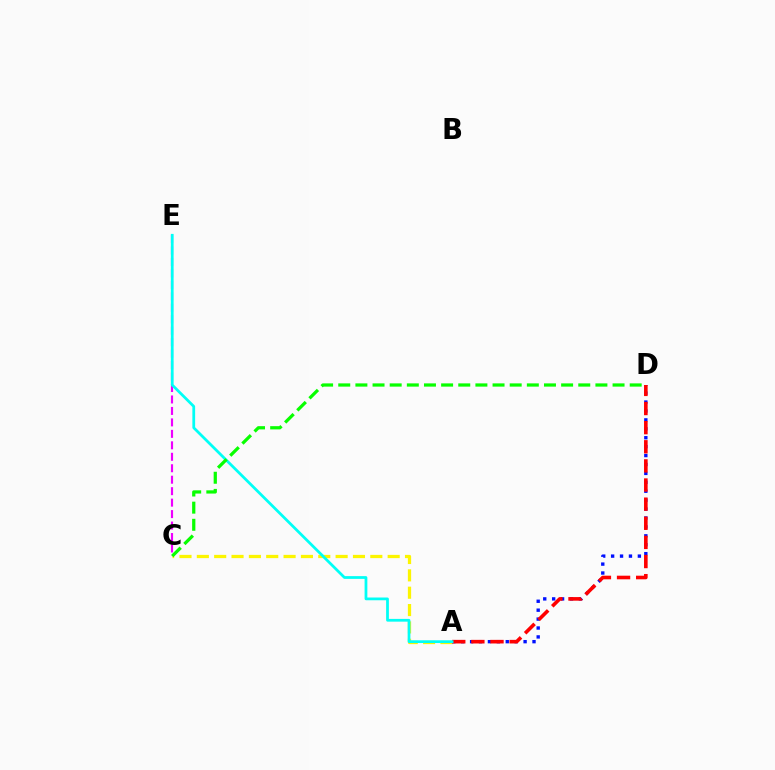{('A', 'C'): [{'color': '#fcf500', 'line_style': 'dashed', 'thickness': 2.36}], ('C', 'E'): [{'color': '#ee00ff', 'line_style': 'dashed', 'thickness': 1.56}], ('A', 'D'): [{'color': '#0010ff', 'line_style': 'dotted', 'thickness': 2.42}, {'color': '#ff0000', 'line_style': 'dashed', 'thickness': 2.6}], ('A', 'E'): [{'color': '#00fff6', 'line_style': 'solid', 'thickness': 1.98}], ('C', 'D'): [{'color': '#08ff00', 'line_style': 'dashed', 'thickness': 2.33}]}